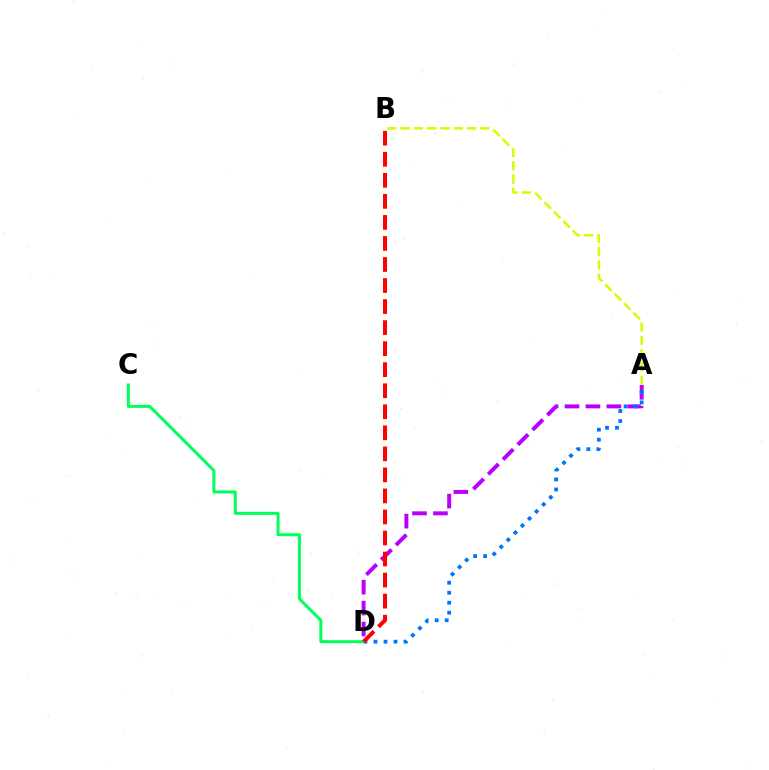{('A', 'D'): [{'color': '#b900ff', 'line_style': 'dashed', 'thickness': 2.84}, {'color': '#0074ff', 'line_style': 'dotted', 'thickness': 2.72}], ('A', 'B'): [{'color': '#d1ff00', 'line_style': 'dashed', 'thickness': 1.81}], ('C', 'D'): [{'color': '#00ff5c', 'line_style': 'solid', 'thickness': 2.17}], ('B', 'D'): [{'color': '#ff0000', 'line_style': 'dashed', 'thickness': 2.86}]}